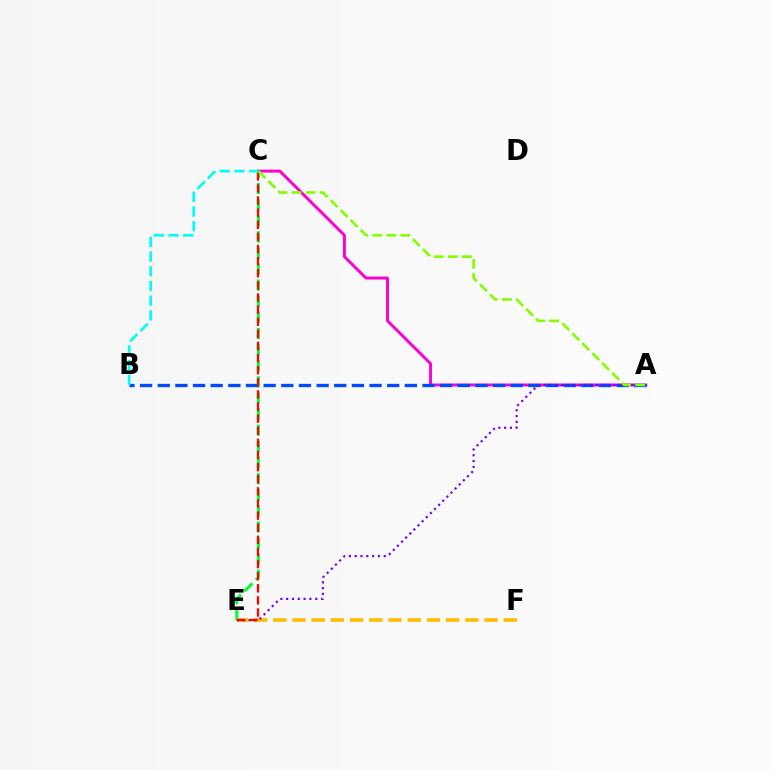{('A', 'C'): [{'color': '#ff00cf', 'line_style': 'solid', 'thickness': 2.12}, {'color': '#84ff00', 'line_style': 'dashed', 'thickness': 1.91}], ('C', 'E'): [{'color': '#00ff39', 'line_style': 'dashed', 'thickness': 2.19}, {'color': '#ff0000', 'line_style': 'dashed', 'thickness': 1.65}], ('E', 'F'): [{'color': '#ffbd00', 'line_style': 'dashed', 'thickness': 2.61}], ('A', 'B'): [{'color': '#004bff', 'line_style': 'dashed', 'thickness': 2.4}], ('A', 'E'): [{'color': '#7200ff', 'line_style': 'dotted', 'thickness': 1.58}], ('B', 'C'): [{'color': '#00fff6', 'line_style': 'dashed', 'thickness': 2.0}]}